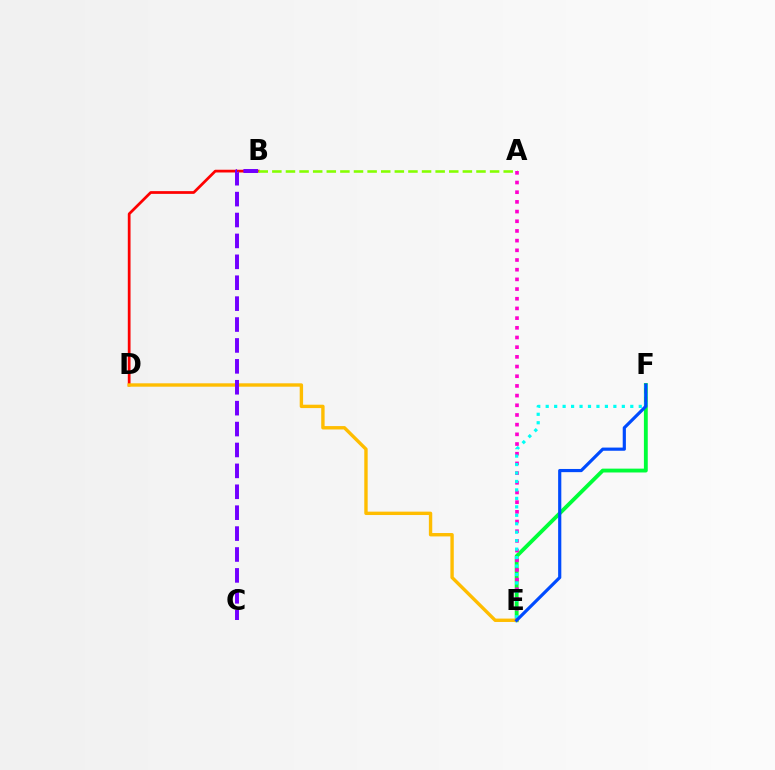{('E', 'F'): [{'color': '#00ff39', 'line_style': 'solid', 'thickness': 2.77}, {'color': '#00fff6', 'line_style': 'dotted', 'thickness': 2.3}, {'color': '#004bff', 'line_style': 'solid', 'thickness': 2.29}], ('B', 'D'): [{'color': '#ff0000', 'line_style': 'solid', 'thickness': 1.97}], ('A', 'B'): [{'color': '#84ff00', 'line_style': 'dashed', 'thickness': 1.85}], ('A', 'E'): [{'color': '#ff00cf', 'line_style': 'dotted', 'thickness': 2.63}], ('D', 'E'): [{'color': '#ffbd00', 'line_style': 'solid', 'thickness': 2.44}], ('B', 'C'): [{'color': '#7200ff', 'line_style': 'dashed', 'thickness': 2.84}]}